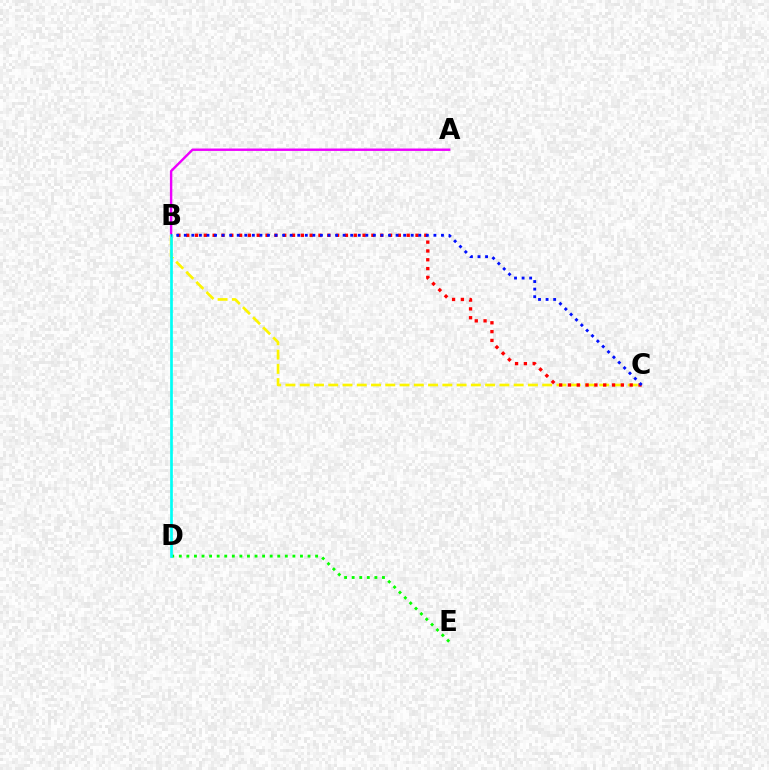{('A', 'B'): [{'color': '#ee00ff', 'line_style': 'solid', 'thickness': 1.74}], ('B', 'C'): [{'color': '#fcf500', 'line_style': 'dashed', 'thickness': 1.94}, {'color': '#ff0000', 'line_style': 'dotted', 'thickness': 2.4}, {'color': '#0010ff', 'line_style': 'dotted', 'thickness': 2.06}], ('D', 'E'): [{'color': '#08ff00', 'line_style': 'dotted', 'thickness': 2.06}], ('B', 'D'): [{'color': '#00fff6', 'line_style': 'solid', 'thickness': 1.94}]}